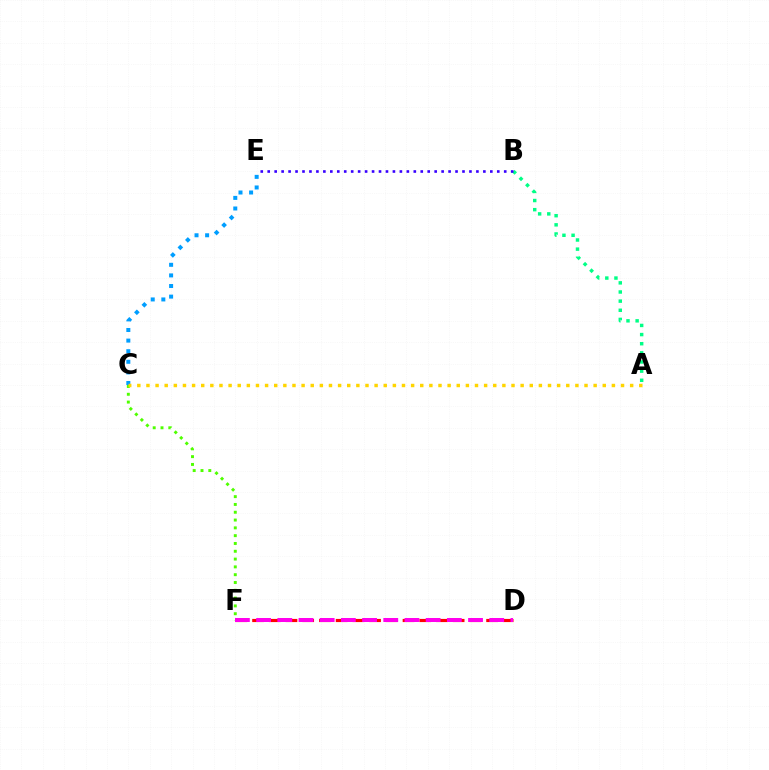{('C', 'F'): [{'color': '#4fff00', 'line_style': 'dotted', 'thickness': 2.12}], ('C', 'E'): [{'color': '#009eff', 'line_style': 'dotted', 'thickness': 2.88}], ('D', 'F'): [{'color': '#ff0000', 'line_style': 'dashed', 'thickness': 2.27}, {'color': '#ff00ed', 'line_style': 'dashed', 'thickness': 2.88}], ('A', 'B'): [{'color': '#00ff86', 'line_style': 'dotted', 'thickness': 2.48}], ('A', 'C'): [{'color': '#ffd500', 'line_style': 'dotted', 'thickness': 2.48}], ('B', 'E'): [{'color': '#3700ff', 'line_style': 'dotted', 'thickness': 1.89}]}